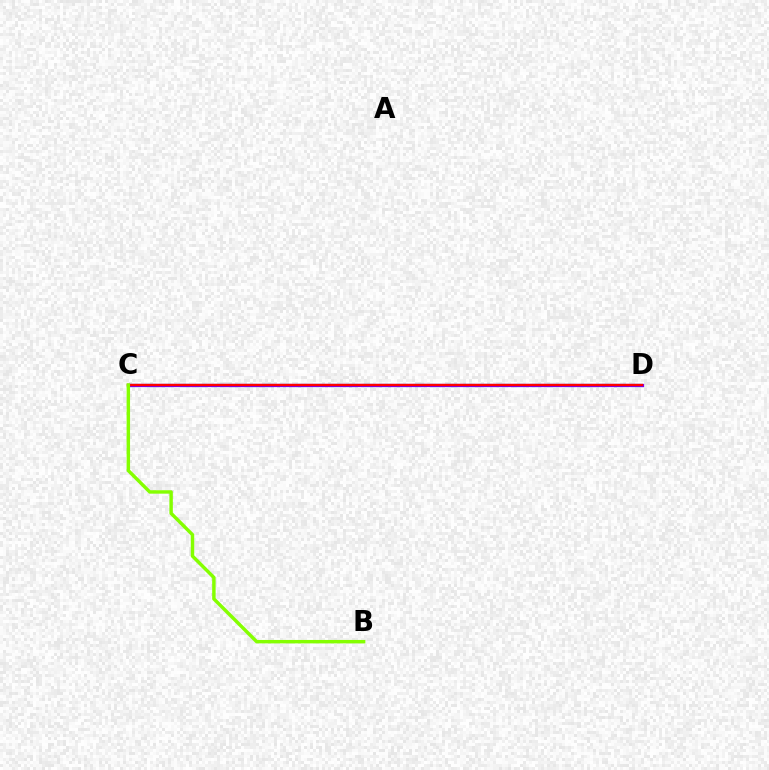{('C', 'D'): [{'color': '#00fff6', 'line_style': 'dashed', 'thickness': 2.28}, {'color': '#7200ff', 'line_style': 'solid', 'thickness': 2.32}, {'color': '#ff0000', 'line_style': 'solid', 'thickness': 1.7}], ('B', 'C'): [{'color': '#84ff00', 'line_style': 'solid', 'thickness': 2.48}]}